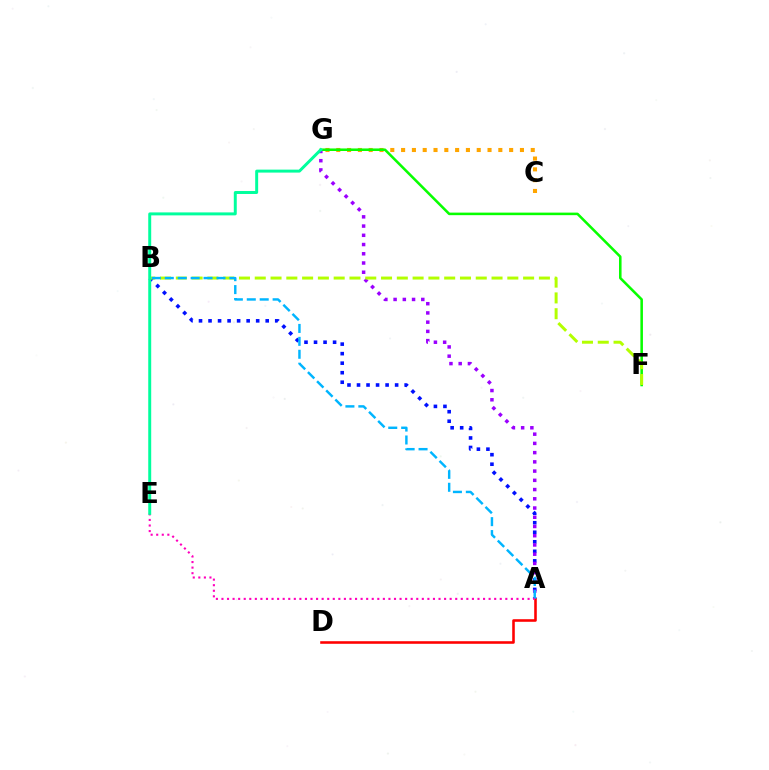{('A', 'B'): [{'color': '#0010ff', 'line_style': 'dotted', 'thickness': 2.59}, {'color': '#00b5ff', 'line_style': 'dashed', 'thickness': 1.76}], ('C', 'G'): [{'color': '#ffa500', 'line_style': 'dotted', 'thickness': 2.94}], ('A', 'G'): [{'color': '#9b00ff', 'line_style': 'dotted', 'thickness': 2.51}], ('F', 'G'): [{'color': '#08ff00', 'line_style': 'solid', 'thickness': 1.84}], ('A', 'D'): [{'color': '#ff0000', 'line_style': 'solid', 'thickness': 1.86}], ('B', 'F'): [{'color': '#b3ff00', 'line_style': 'dashed', 'thickness': 2.14}], ('A', 'E'): [{'color': '#ff00bd', 'line_style': 'dotted', 'thickness': 1.51}], ('E', 'G'): [{'color': '#00ff9d', 'line_style': 'solid', 'thickness': 2.13}]}